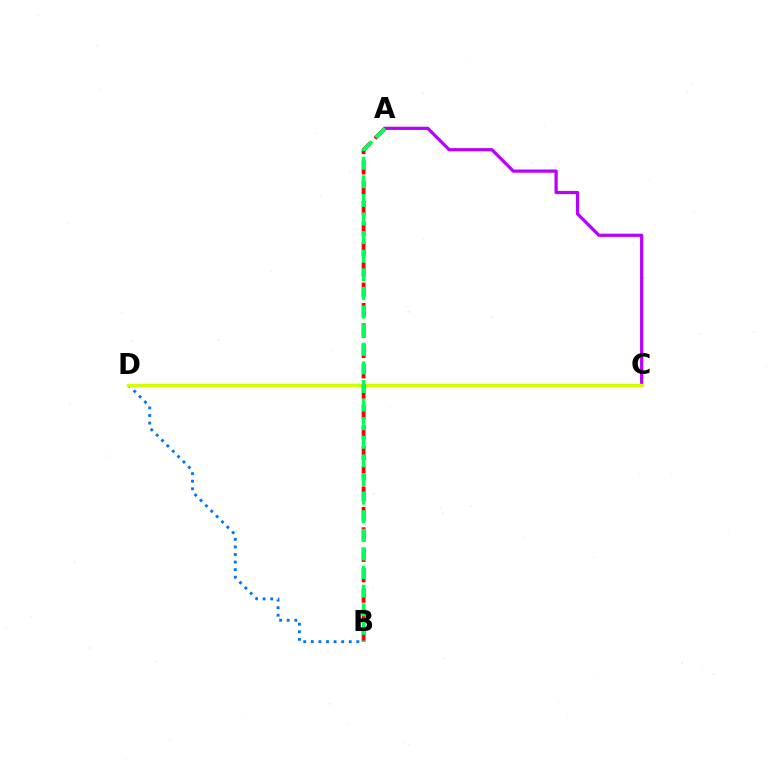{('A', 'C'): [{'color': '#b900ff', 'line_style': 'solid', 'thickness': 2.32}], ('B', 'D'): [{'color': '#0074ff', 'line_style': 'dotted', 'thickness': 2.06}], ('C', 'D'): [{'color': '#d1ff00', 'line_style': 'solid', 'thickness': 2.43}], ('A', 'B'): [{'color': '#ff0000', 'line_style': 'dashed', 'thickness': 2.77}, {'color': '#00ff5c', 'line_style': 'dashed', 'thickness': 2.53}]}